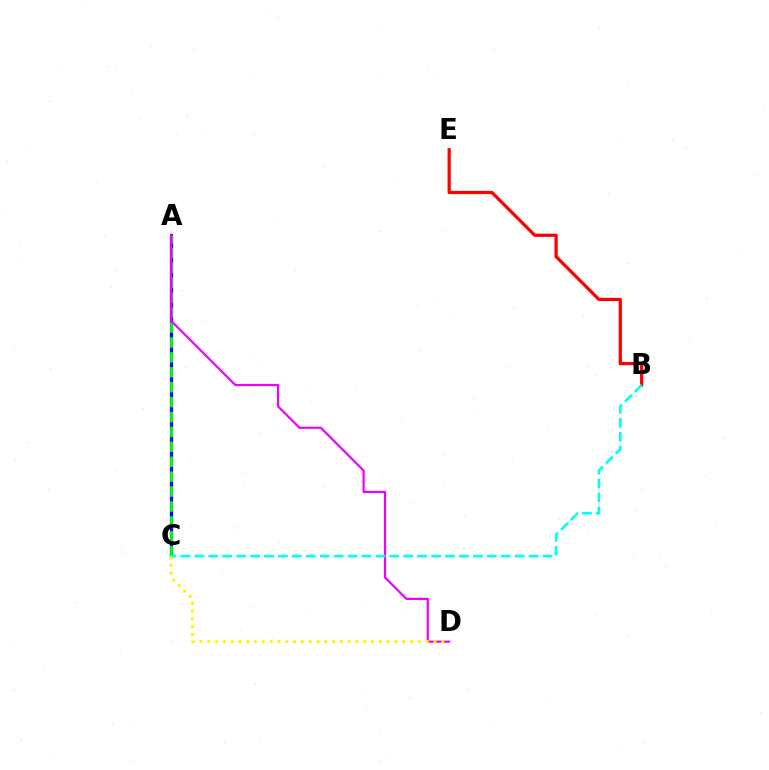{('A', 'C'): [{'color': '#0010ff', 'line_style': 'solid', 'thickness': 2.35}, {'color': '#08ff00', 'line_style': 'dashed', 'thickness': 2.03}], ('B', 'E'): [{'color': '#ff0000', 'line_style': 'solid', 'thickness': 2.32}], ('A', 'D'): [{'color': '#ee00ff', 'line_style': 'solid', 'thickness': 1.58}], ('B', 'C'): [{'color': '#00fff6', 'line_style': 'dashed', 'thickness': 1.89}], ('C', 'D'): [{'color': '#fcf500', 'line_style': 'dotted', 'thickness': 2.12}]}